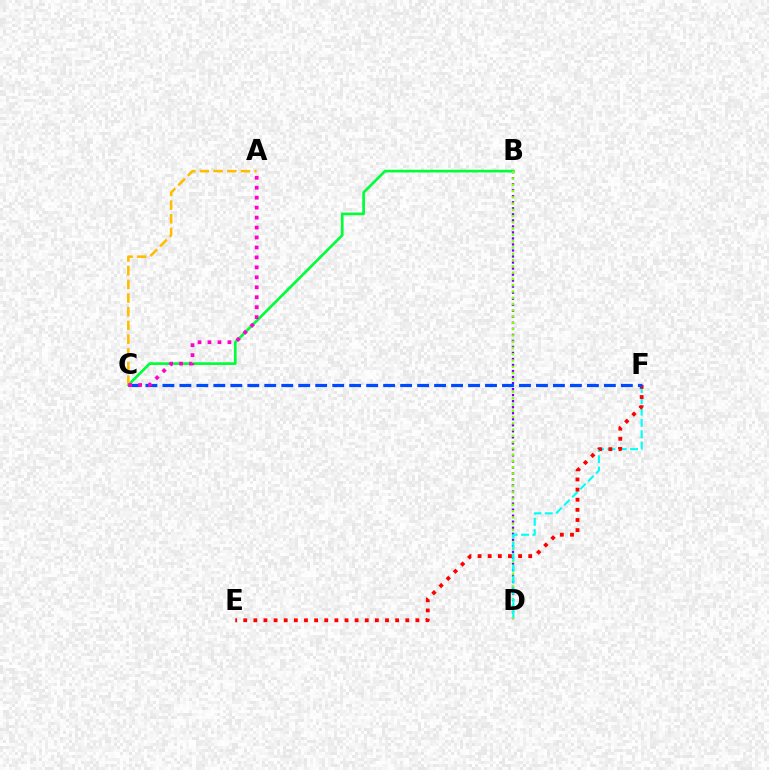{('B', 'C'): [{'color': '#00ff39', 'line_style': 'solid', 'thickness': 1.94}], ('A', 'C'): [{'color': '#ffbd00', 'line_style': 'dashed', 'thickness': 1.86}, {'color': '#ff00cf', 'line_style': 'dotted', 'thickness': 2.7}], ('B', 'D'): [{'color': '#7200ff', 'line_style': 'dotted', 'thickness': 1.64}, {'color': '#84ff00', 'line_style': 'dotted', 'thickness': 1.71}], ('D', 'F'): [{'color': '#00fff6', 'line_style': 'dashed', 'thickness': 1.54}], ('E', 'F'): [{'color': '#ff0000', 'line_style': 'dotted', 'thickness': 2.75}], ('C', 'F'): [{'color': '#004bff', 'line_style': 'dashed', 'thickness': 2.31}]}